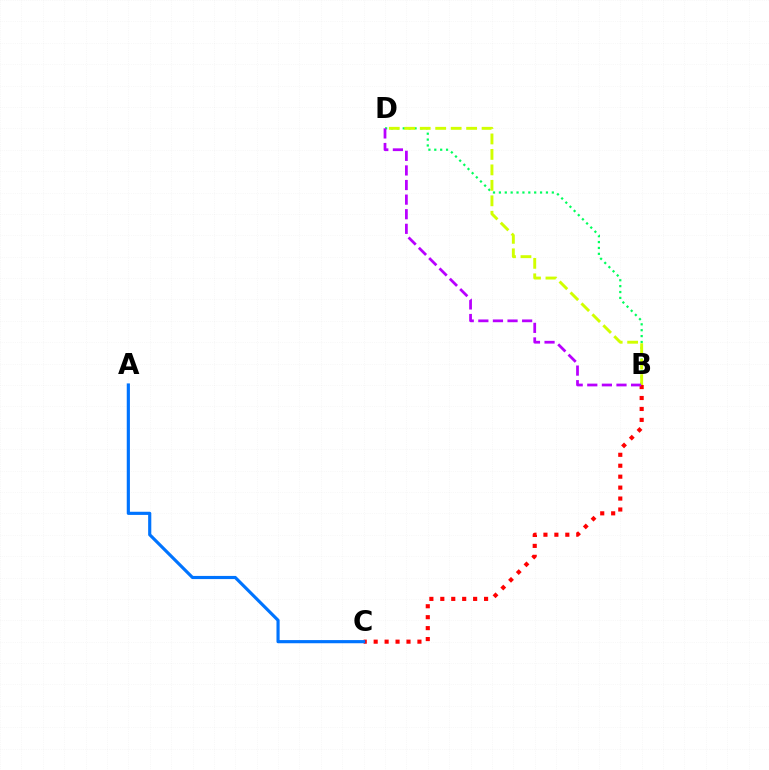{('B', 'C'): [{'color': '#ff0000', 'line_style': 'dotted', 'thickness': 2.97}], ('B', 'D'): [{'color': '#00ff5c', 'line_style': 'dotted', 'thickness': 1.6}, {'color': '#d1ff00', 'line_style': 'dashed', 'thickness': 2.1}, {'color': '#b900ff', 'line_style': 'dashed', 'thickness': 1.98}], ('A', 'C'): [{'color': '#0074ff', 'line_style': 'solid', 'thickness': 2.27}]}